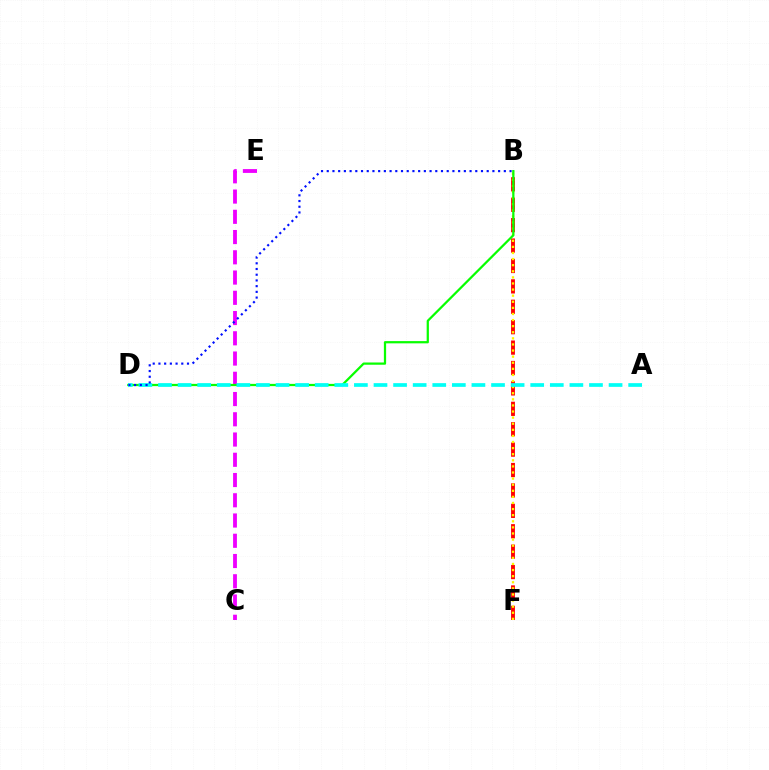{('B', 'F'): [{'color': '#ff0000', 'line_style': 'dashed', 'thickness': 2.77}, {'color': '#fcf500', 'line_style': 'dotted', 'thickness': 1.66}], ('C', 'E'): [{'color': '#ee00ff', 'line_style': 'dashed', 'thickness': 2.75}], ('B', 'D'): [{'color': '#08ff00', 'line_style': 'solid', 'thickness': 1.62}, {'color': '#0010ff', 'line_style': 'dotted', 'thickness': 1.55}], ('A', 'D'): [{'color': '#00fff6', 'line_style': 'dashed', 'thickness': 2.66}]}